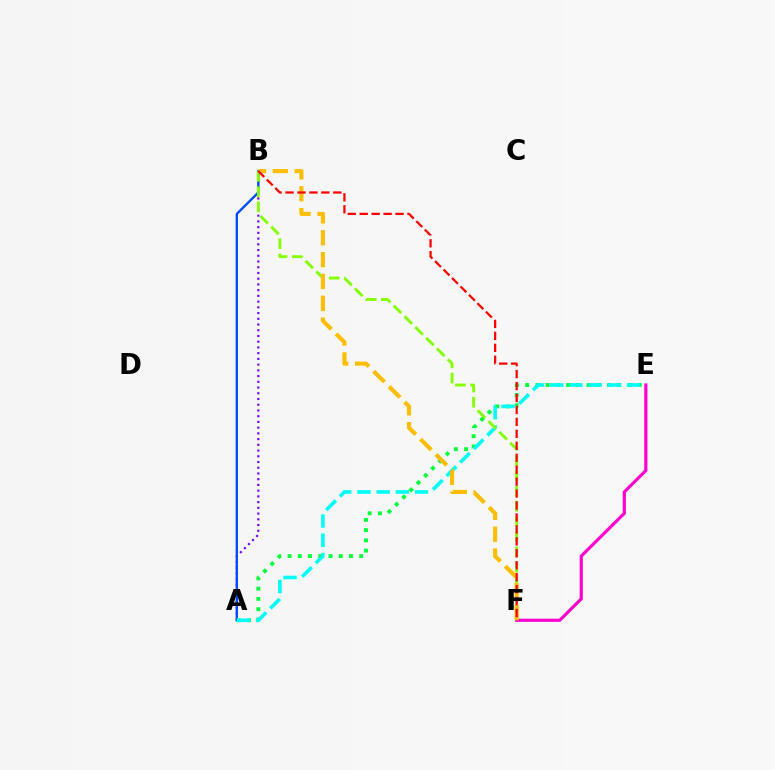{('A', 'B'): [{'color': '#7200ff', 'line_style': 'dotted', 'thickness': 1.56}, {'color': '#004bff', 'line_style': 'solid', 'thickness': 1.7}], ('A', 'E'): [{'color': '#00ff39', 'line_style': 'dotted', 'thickness': 2.78}, {'color': '#00fff6', 'line_style': 'dashed', 'thickness': 2.61}], ('E', 'F'): [{'color': '#ff00cf', 'line_style': 'solid', 'thickness': 2.28}], ('B', 'F'): [{'color': '#84ff00', 'line_style': 'dashed', 'thickness': 2.07}, {'color': '#ffbd00', 'line_style': 'dashed', 'thickness': 2.97}, {'color': '#ff0000', 'line_style': 'dashed', 'thickness': 1.62}]}